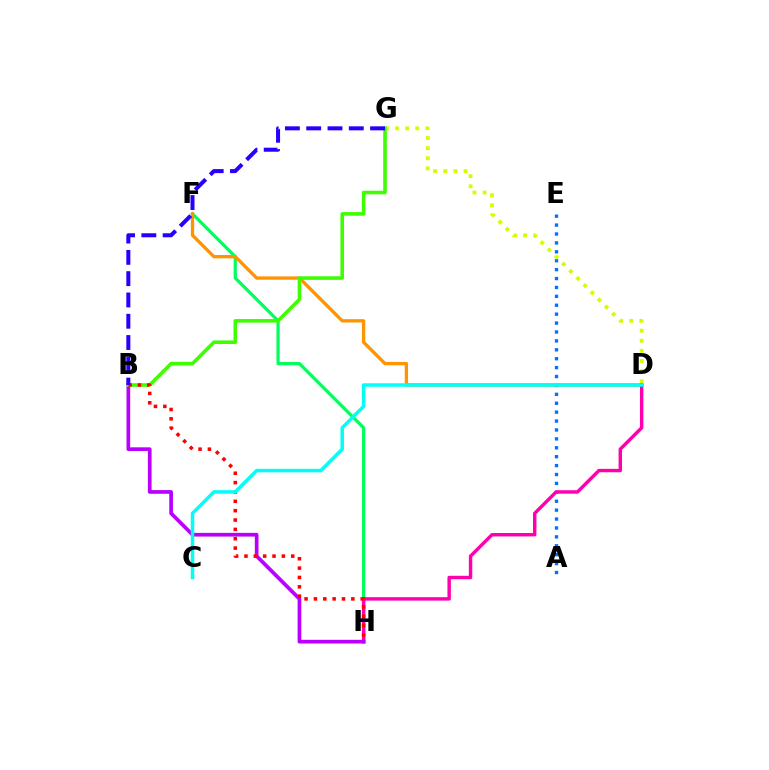{('A', 'E'): [{'color': '#0074ff', 'line_style': 'dotted', 'thickness': 2.42}], ('D', 'G'): [{'color': '#d1ff00', 'line_style': 'dotted', 'thickness': 2.75}], ('F', 'H'): [{'color': '#00ff5c', 'line_style': 'solid', 'thickness': 2.3}], ('D', 'F'): [{'color': '#ff9400', 'line_style': 'solid', 'thickness': 2.38}], ('D', 'H'): [{'color': '#ff00ac', 'line_style': 'solid', 'thickness': 2.47}], ('B', 'H'): [{'color': '#b900ff', 'line_style': 'solid', 'thickness': 2.67}, {'color': '#ff0000', 'line_style': 'dotted', 'thickness': 2.54}], ('B', 'G'): [{'color': '#3dff00', 'line_style': 'solid', 'thickness': 2.58}, {'color': '#2500ff', 'line_style': 'dashed', 'thickness': 2.89}], ('C', 'D'): [{'color': '#00fff6', 'line_style': 'solid', 'thickness': 2.51}]}